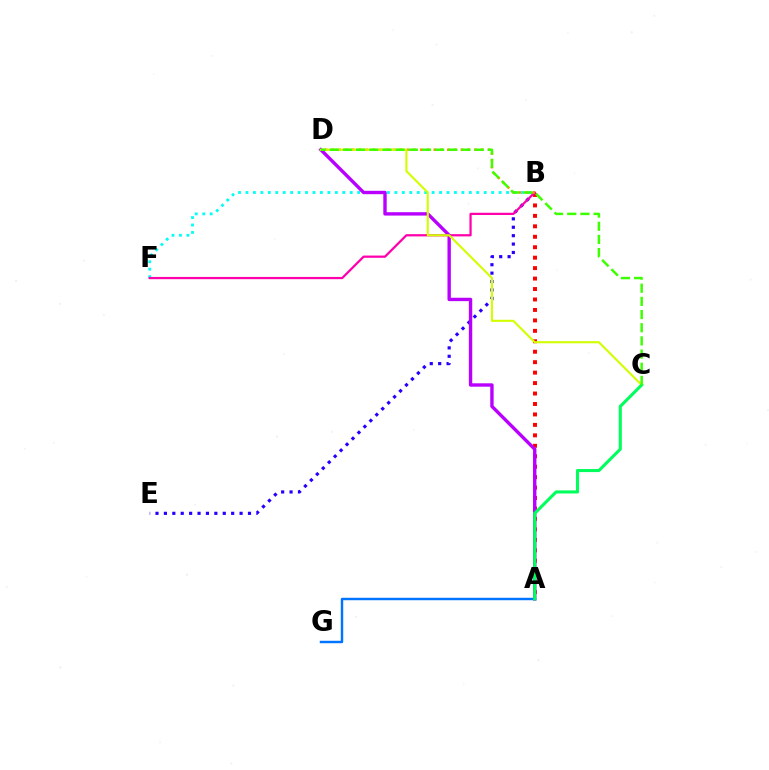{('B', 'E'): [{'color': '#2500ff', 'line_style': 'dotted', 'thickness': 2.28}], ('B', 'F'): [{'color': '#00fff6', 'line_style': 'dotted', 'thickness': 2.02}, {'color': '#ff00ac', 'line_style': 'solid', 'thickness': 1.61}], ('A', 'B'): [{'color': '#ff0000', 'line_style': 'dotted', 'thickness': 2.84}], ('A', 'D'): [{'color': '#b900ff', 'line_style': 'solid', 'thickness': 2.43}], ('B', 'D'): [{'color': '#ff9400', 'line_style': 'dotted', 'thickness': 1.84}], ('A', 'G'): [{'color': '#0074ff', 'line_style': 'solid', 'thickness': 1.75}], ('C', 'D'): [{'color': '#d1ff00', 'line_style': 'solid', 'thickness': 1.52}, {'color': '#3dff00', 'line_style': 'dashed', 'thickness': 1.79}], ('A', 'C'): [{'color': '#00ff5c', 'line_style': 'solid', 'thickness': 2.21}]}